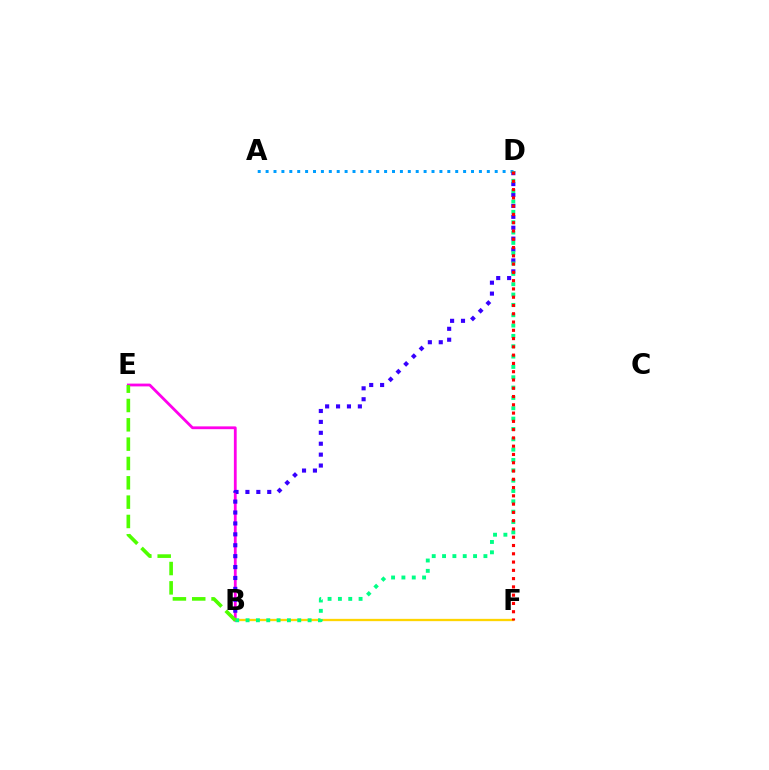{('B', 'E'): [{'color': '#ff00ed', 'line_style': 'solid', 'thickness': 2.01}, {'color': '#4fff00', 'line_style': 'dashed', 'thickness': 2.63}], ('A', 'D'): [{'color': '#009eff', 'line_style': 'dotted', 'thickness': 2.15}], ('B', 'F'): [{'color': '#ffd500', 'line_style': 'solid', 'thickness': 1.66}], ('B', 'D'): [{'color': '#3700ff', 'line_style': 'dotted', 'thickness': 2.96}, {'color': '#00ff86', 'line_style': 'dotted', 'thickness': 2.81}], ('D', 'F'): [{'color': '#ff0000', 'line_style': 'dotted', 'thickness': 2.25}]}